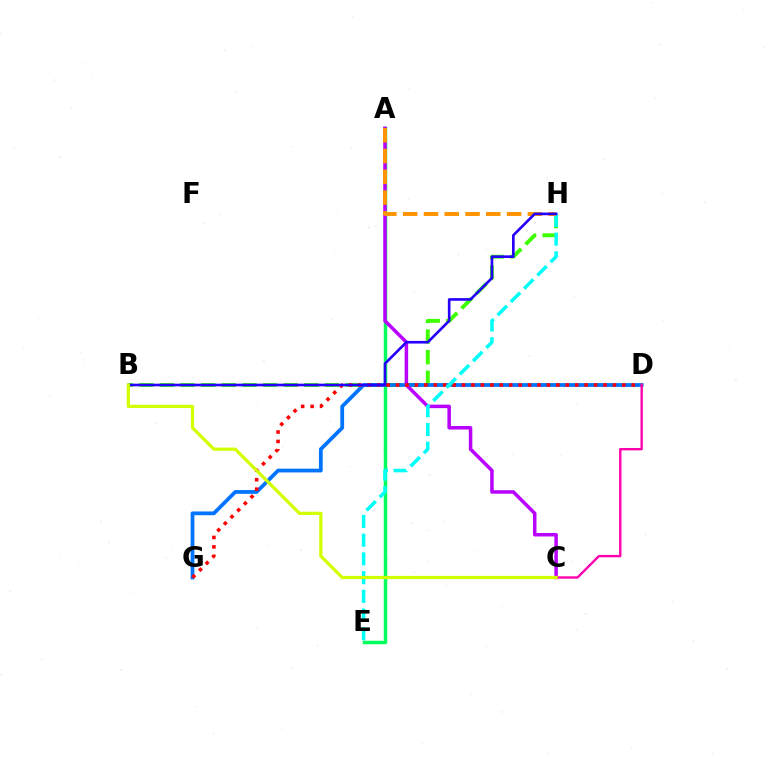{('B', 'H'): [{'color': '#3dff00', 'line_style': 'dashed', 'thickness': 2.8}, {'color': '#2500ff', 'line_style': 'solid', 'thickness': 1.9}], ('A', 'E'): [{'color': '#00ff5c', 'line_style': 'solid', 'thickness': 2.51}], ('D', 'G'): [{'color': '#0074ff', 'line_style': 'solid', 'thickness': 2.71}, {'color': '#ff0000', 'line_style': 'dotted', 'thickness': 2.56}], ('A', 'C'): [{'color': '#b900ff', 'line_style': 'solid', 'thickness': 2.52}], ('E', 'H'): [{'color': '#00fff6', 'line_style': 'dashed', 'thickness': 2.54}], ('A', 'H'): [{'color': '#ff9400', 'line_style': 'dashed', 'thickness': 2.82}], ('C', 'D'): [{'color': '#ff00ac', 'line_style': 'solid', 'thickness': 1.71}], ('B', 'C'): [{'color': '#d1ff00', 'line_style': 'solid', 'thickness': 2.32}]}